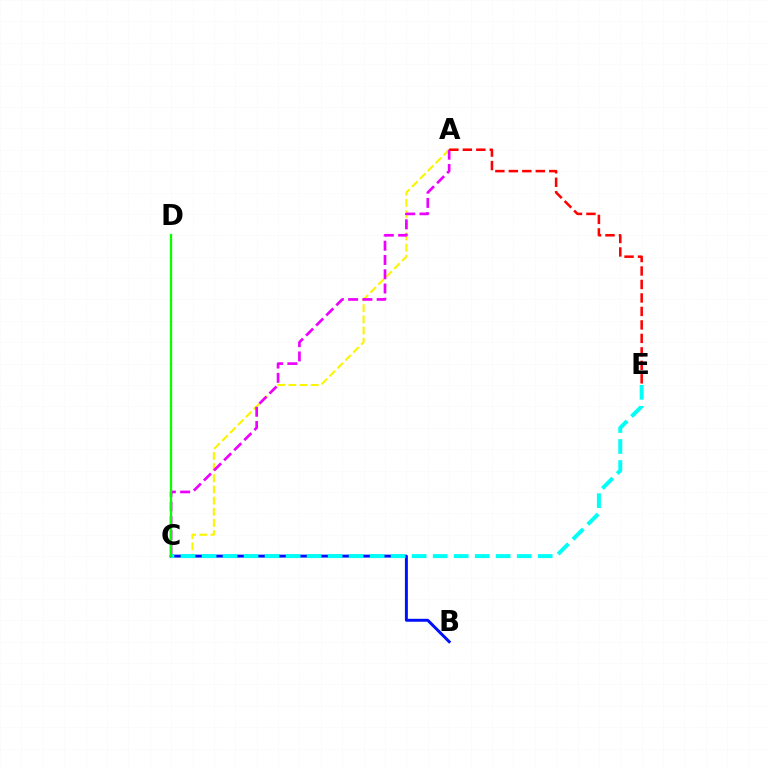{('A', 'C'): [{'color': '#fcf500', 'line_style': 'dashed', 'thickness': 1.52}, {'color': '#ee00ff', 'line_style': 'dashed', 'thickness': 1.94}], ('B', 'C'): [{'color': '#0010ff', 'line_style': 'solid', 'thickness': 2.12}], ('C', 'E'): [{'color': '#00fff6', 'line_style': 'dashed', 'thickness': 2.85}], ('C', 'D'): [{'color': '#08ff00', 'line_style': 'solid', 'thickness': 1.66}], ('A', 'E'): [{'color': '#ff0000', 'line_style': 'dashed', 'thickness': 1.83}]}